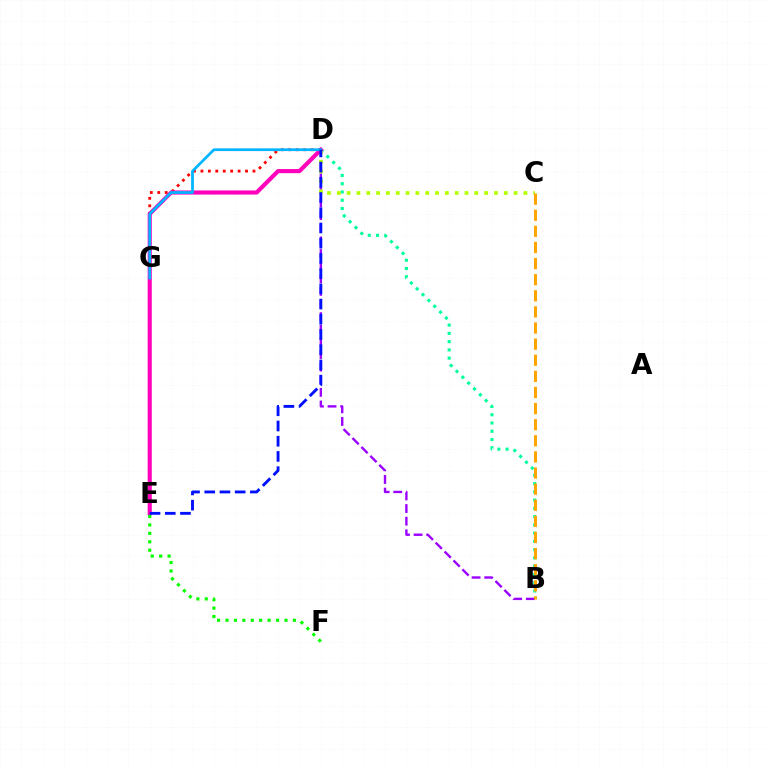{('B', 'D'): [{'color': '#00ff9d', 'line_style': 'dotted', 'thickness': 2.24}, {'color': '#9b00ff', 'line_style': 'dashed', 'thickness': 1.71}], ('C', 'D'): [{'color': '#b3ff00', 'line_style': 'dotted', 'thickness': 2.67}], ('D', 'G'): [{'color': '#ff0000', 'line_style': 'dotted', 'thickness': 2.02}, {'color': '#00b5ff', 'line_style': 'solid', 'thickness': 1.98}], ('D', 'E'): [{'color': '#ff00bd', 'line_style': 'solid', 'thickness': 2.97}, {'color': '#0010ff', 'line_style': 'dashed', 'thickness': 2.07}], ('E', 'F'): [{'color': '#08ff00', 'line_style': 'dotted', 'thickness': 2.29}], ('B', 'C'): [{'color': '#ffa500', 'line_style': 'dashed', 'thickness': 2.19}]}